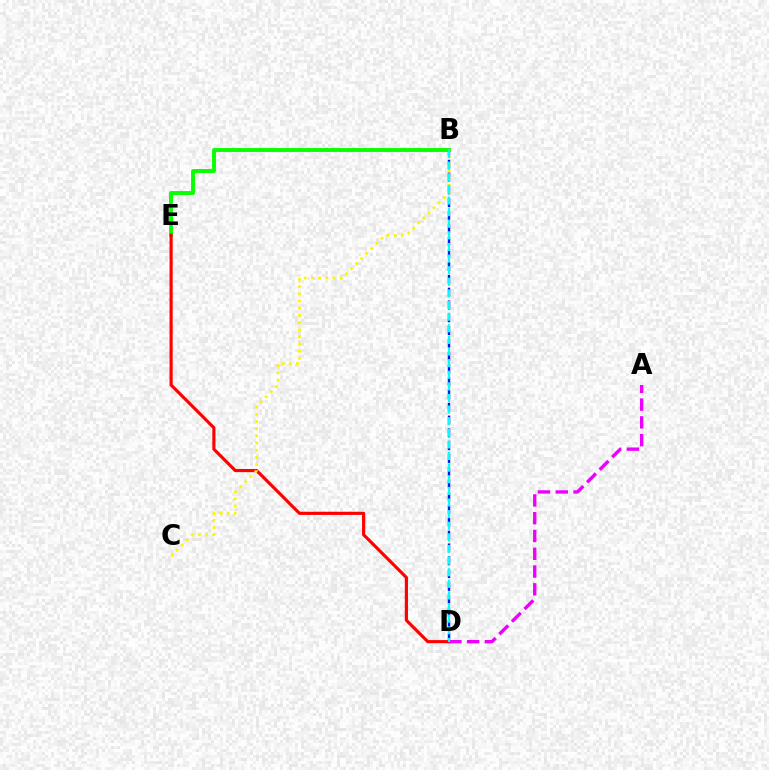{('B', 'D'): [{'color': '#0010ff', 'line_style': 'dashed', 'thickness': 1.74}, {'color': '#00fff6', 'line_style': 'dashed', 'thickness': 1.58}], ('B', 'E'): [{'color': '#08ff00', 'line_style': 'solid', 'thickness': 2.8}], ('D', 'E'): [{'color': '#ff0000', 'line_style': 'solid', 'thickness': 2.27}], ('B', 'C'): [{'color': '#fcf500', 'line_style': 'dotted', 'thickness': 1.95}], ('A', 'D'): [{'color': '#ee00ff', 'line_style': 'dashed', 'thickness': 2.41}]}